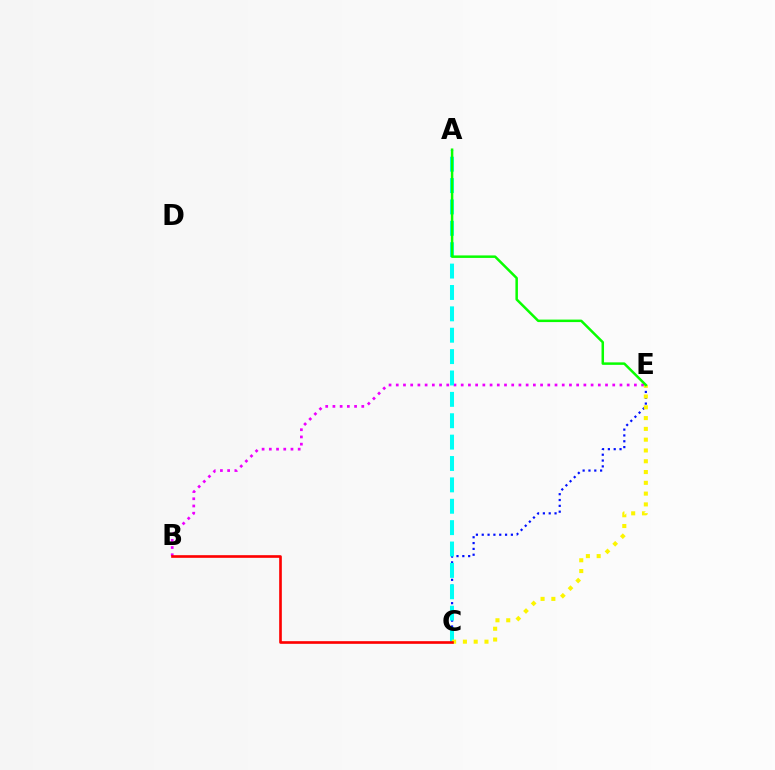{('C', 'E'): [{'color': '#0010ff', 'line_style': 'dotted', 'thickness': 1.58}, {'color': '#fcf500', 'line_style': 'dotted', 'thickness': 2.93}], ('B', 'E'): [{'color': '#ee00ff', 'line_style': 'dotted', 'thickness': 1.96}], ('A', 'C'): [{'color': '#00fff6', 'line_style': 'dashed', 'thickness': 2.9}], ('A', 'E'): [{'color': '#08ff00', 'line_style': 'solid', 'thickness': 1.8}], ('B', 'C'): [{'color': '#ff0000', 'line_style': 'solid', 'thickness': 1.91}]}